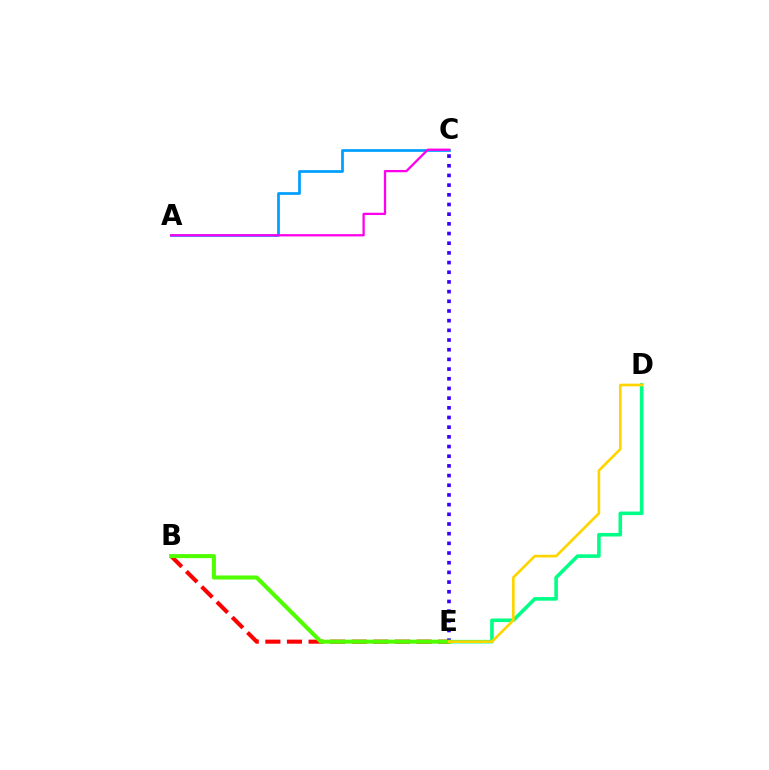{('A', 'C'): [{'color': '#009eff', 'line_style': 'solid', 'thickness': 1.96}, {'color': '#ff00ed', 'line_style': 'solid', 'thickness': 1.65}], ('D', 'E'): [{'color': '#00ff86', 'line_style': 'solid', 'thickness': 2.58}, {'color': '#ffd500', 'line_style': 'solid', 'thickness': 1.92}], ('B', 'E'): [{'color': '#ff0000', 'line_style': 'dashed', 'thickness': 2.94}, {'color': '#4fff00', 'line_style': 'solid', 'thickness': 2.93}], ('C', 'E'): [{'color': '#3700ff', 'line_style': 'dotted', 'thickness': 2.63}]}